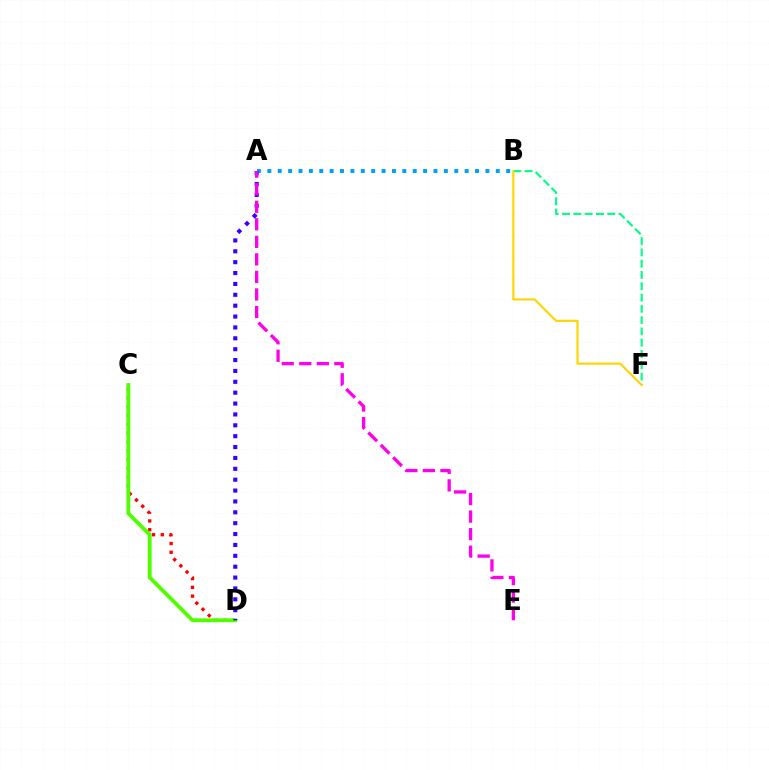{('B', 'F'): [{'color': '#00ff86', 'line_style': 'dashed', 'thickness': 1.53}, {'color': '#ffd500', 'line_style': 'solid', 'thickness': 1.55}], ('C', 'D'): [{'color': '#ff0000', 'line_style': 'dotted', 'thickness': 2.39}, {'color': '#4fff00', 'line_style': 'solid', 'thickness': 2.76}], ('A', 'B'): [{'color': '#009eff', 'line_style': 'dotted', 'thickness': 2.82}], ('A', 'D'): [{'color': '#3700ff', 'line_style': 'dotted', 'thickness': 2.95}], ('A', 'E'): [{'color': '#ff00ed', 'line_style': 'dashed', 'thickness': 2.38}]}